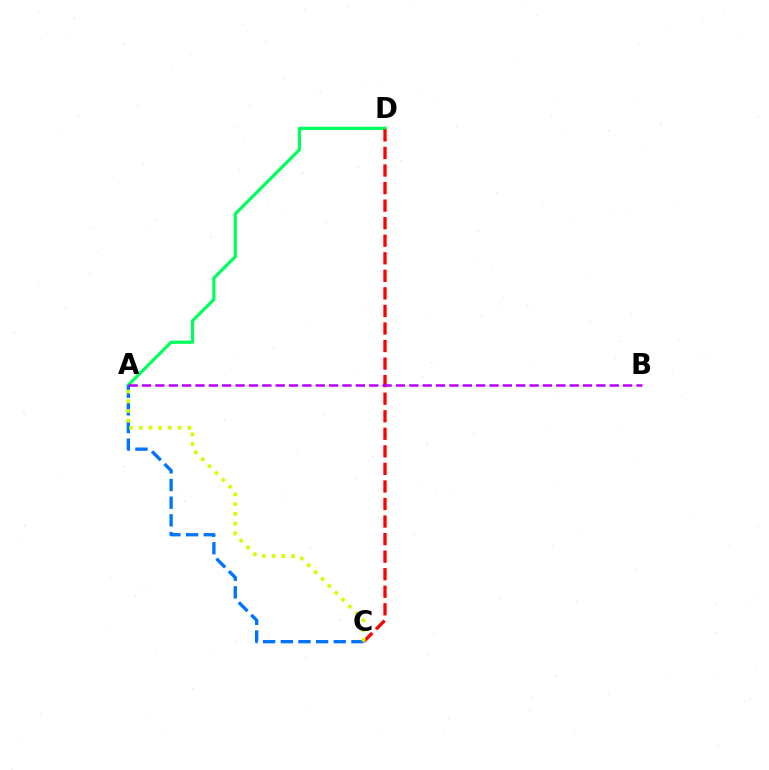{('A', 'D'): [{'color': '#00ff5c', 'line_style': 'solid', 'thickness': 2.31}], ('A', 'C'): [{'color': '#0074ff', 'line_style': 'dashed', 'thickness': 2.4}, {'color': '#d1ff00', 'line_style': 'dotted', 'thickness': 2.64}], ('C', 'D'): [{'color': '#ff0000', 'line_style': 'dashed', 'thickness': 2.38}], ('A', 'B'): [{'color': '#b900ff', 'line_style': 'dashed', 'thickness': 1.82}]}